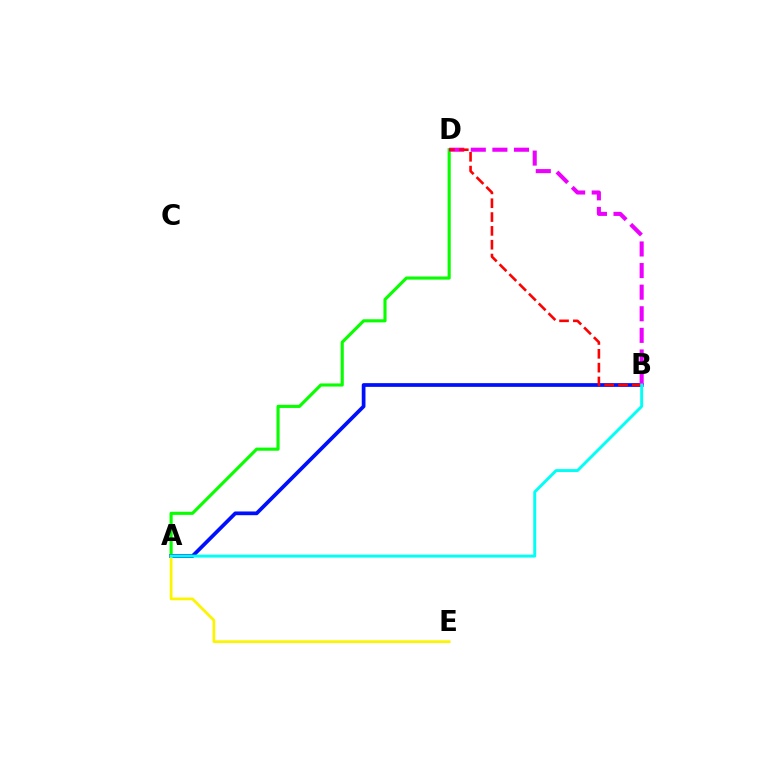{('A', 'D'): [{'color': '#08ff00', 'line_style': 'solid', 'thickness': 2.25}], ('A', 'B'): [{'color': '#0010ff', 'line_style': 'solid', 'thickness': 2.68}, {'color': '#00fff6', 'line_style': 'solid', 'thickness': 2.11}], ('B', 'D'): [{'color': '#ee00ff', 'line_style': 'dashed', 'thickness': 2.93}, {'color': '#ff0000', 'line_style': 'dashed', 'thickness': 1.88}], ('A', 'E'): [{'color': '#fcf500', 'line_style': 'solid', 'thickness': 1.98}]}